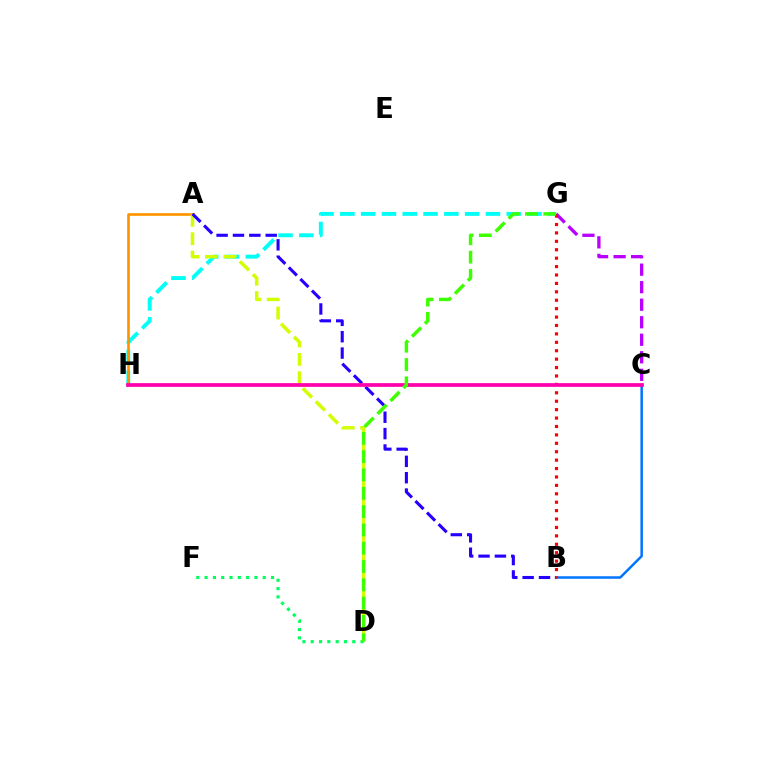{('B', 'C'): [{'color': '#0074ff', 'line_style': 'solid', 'thickness': 1.8}], ('G', 'H'): [{'color': '#00fff6', 'line_style': 'dashed', 'thickness': 2.83}], ('D', 'F'): [{'color': '#00ff5c', 'line_style': 'dotted', 'thickness': 2.26}], ('A', 'H'): [{'color': '#ff9400', 'line_style': 'solid', 'thickness': 1.93}], ('A', 'D'): [{'color': '#d1ff00', 'line_style': 'dashed', 'thickness': 2.5}], ('A', 'B'): [{'color': '#2500ff', 'line_style': 'dashed', 'thickness': 2.22}], ('C', 'G'): [{'color': '#b900ff', 'line_style': 'dashed', 'thickness': 2.38}], ('B', 'G'): [{'color': '#ff0000', 'line_style': 'dotted', 'thickness': 2.29}], ('C', 'H'): [{'color': '#ff00ac', 'line_style': 'solid', 'thickness': 2.68}], ('D', 'G'): [{'color': '#3dff00', 'line_style': 'dashed', 'thickness': 2.49}]}